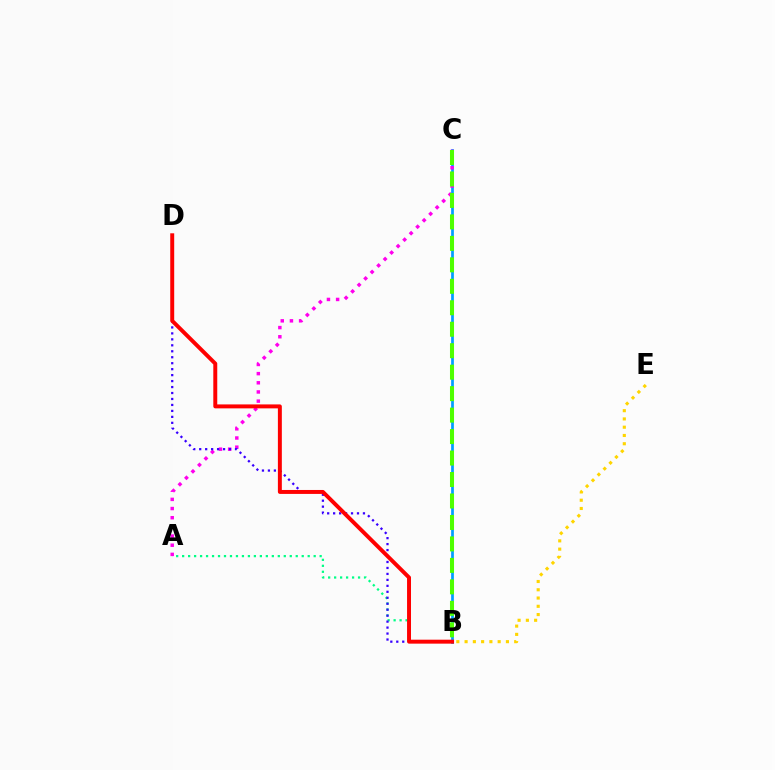{('A', 'B'): [{'color': '#00ff86', 'line_style': 'dotted', 'thickness': 1.62}], ('B', 'C'): [{'color': '#009eff', 'line_style': 'solid', 'thickness': 1.96}, {'color': '#4fff00', 'line_style': 'dashed', 'thickness': 2.92}], ('A', 'C'): [{'color': '#ff00ed', 'line_style': 'dotted', 'thickness': 2.49}], ('B', 'D'): [{'color': '#3700ff', 'line_style': 'dotted', 'thickness': 1.62}, {'color': '#ff0000', 'line_style': 'solid', 'thickness': 2.84}], ('B', 'E'): [{'color': '#ffd500', 'line_style': 'dotted', 'thickness': 2.25}]}